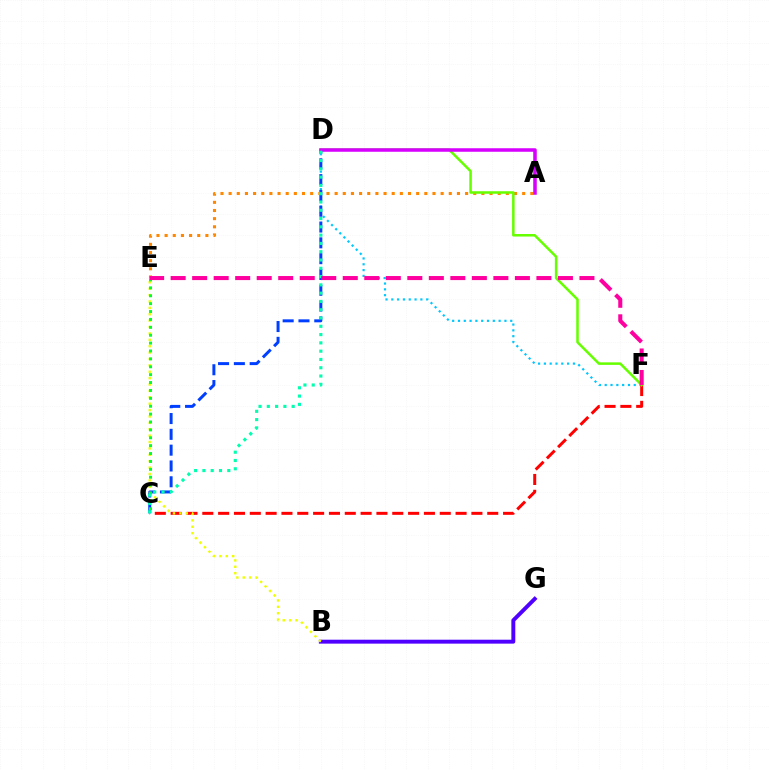{('D', 'F'): [{'color': '#00c7ff', 'line_style': 'dotted', 'thickness': 1.58}, {'color': '#66ff00', 'line_style': 'solid', 'thickness': 1.82}], ('C', 'D'): [{'color': '#003fff', 'line_style': 'dashed', 'thickness': 2.15}, {'color': '#00ffaf', 'line_style': 'dotted', 'thickness': 2.25}], ('C', 'F'): [{'color': '#ff0000', 'line_style': 'dashed', 'thickness': 2.15}], ('A', 'E'): [{'color': '#ff8800', 'line_style': 'dotted', 'thickness': 2.22}], ('B', 'G'): [{'color': '#4f00ff', 'line_style': 'solid', 'thickness': 2.83}], ('B', 'E'): [{'color': '#eeff00', 'line_style': 'dotted', 'thickness': 1.74}], ('A', 'D'): [{'color': '#d600ff', 'line_style': 'solid', 'thickness': 2.54}], ('C', 'E'): [{'color': '#00ff27', 'line_style': 'dotted', 'thickness': 2.14}], ('E', 'F'): [{'color': '#ff00a0', 'line_style': 'dashed', 'thickness': 2.92}]}